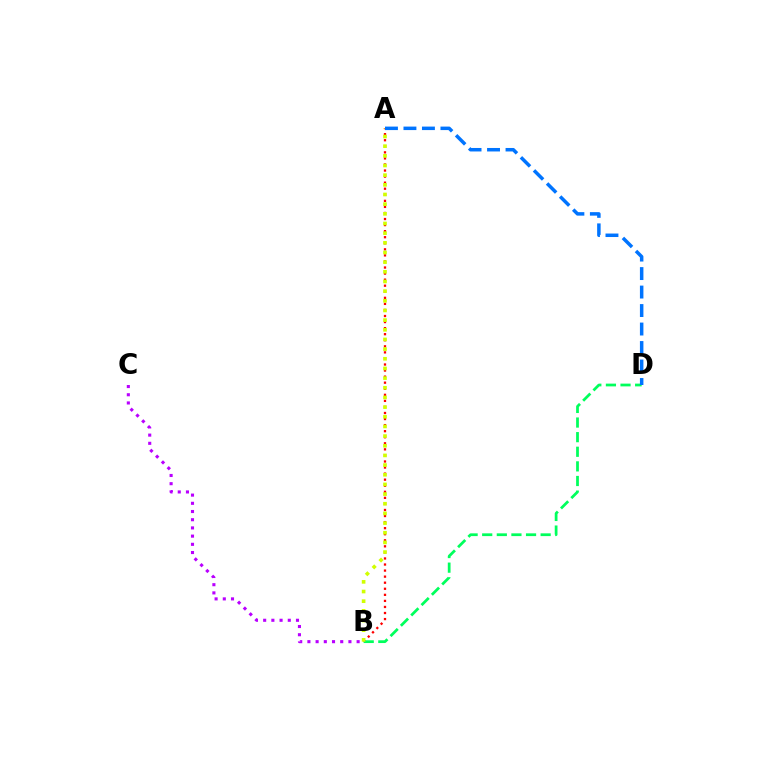{('A', 'B'): [{'color': '#ff0000', 'line_style': 'dotted', 'thickness': 1.65}, {'color': '#d1ff00', 'line_style': 'dotted', 'thickness': 2.63}], ('B', 'D'): [{'color': '#00ff5c', 'line_style': 'dashed', 'thickness': 1.98}], ('B', 'C'): [{'color': '#b900ff', 'line_style': 'dotted', 'thickness': 2.23}], ('A', 'D'): [{'color': '#0074ff', 'line_style': 'dashed', 'thickness': 2.51}]}